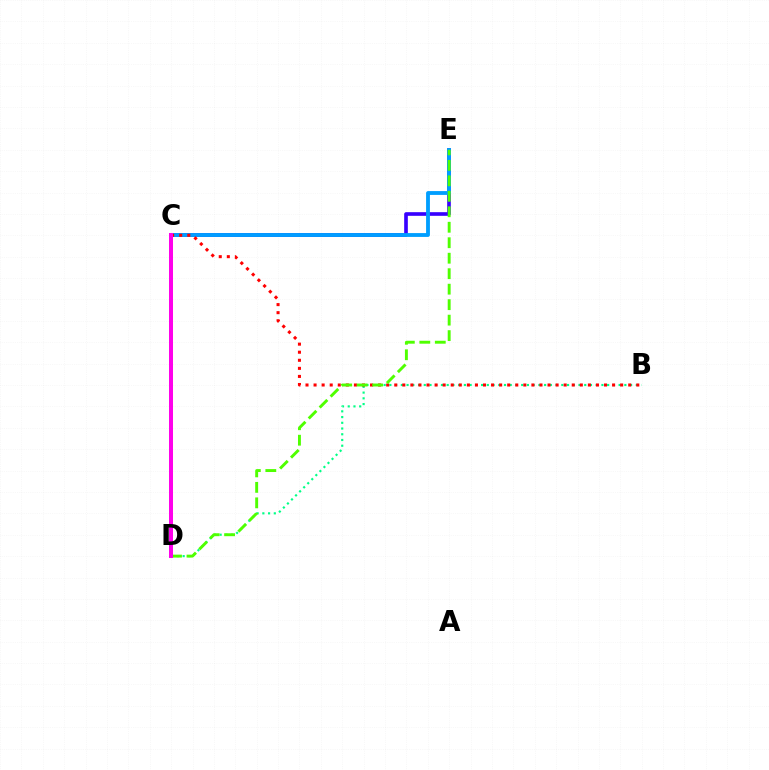{('B', 'D'): [{'color': '#00ff86', 'line_style': 'dotted', 'thickness': 1.56}], ('C', 'E'): [{'color': '#3700ff', 'line_style': 'solid', 'thickness': 2.63}, {'color': '#009eff', 'line_style': 'solid', 'thickness': 2.75}], ('B', 'C'): [{'color': '#ff0000', 'line_style': 'dotted', 'thickness': 2.19}], ('C', 'D'): [{'color': '#ffd500', 'line_style': 'dotted', 'thickness': 2.13}, {'color': '#ff00ed', 'line_style': 'solid', 'thickness': 2.87}], ('D', 'E'): [{'color': '#4fff00', 'line_style': 'dashed', 'thickness': 2.1}]}